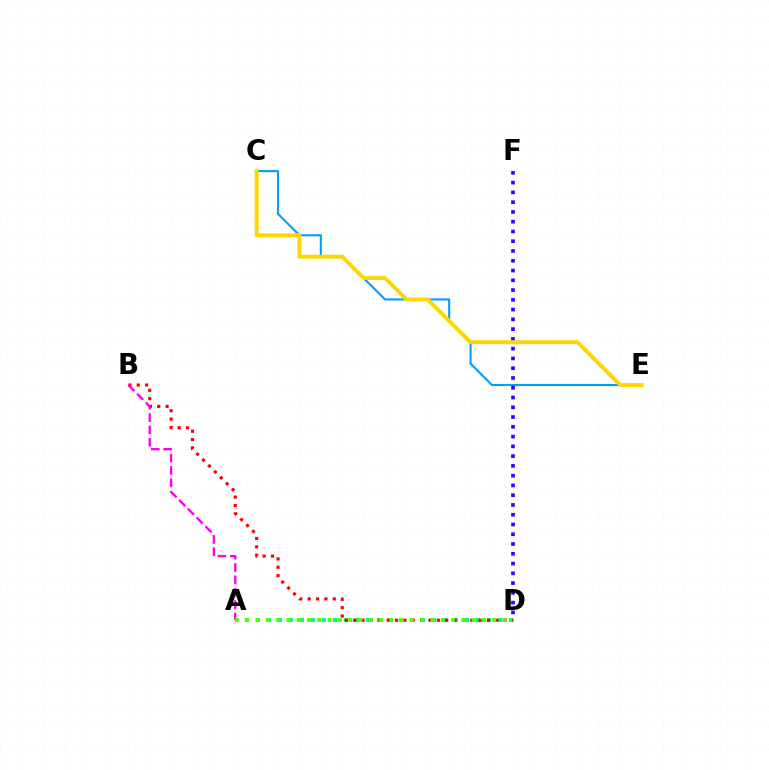{('C', 'E'): [{'color': '#009eff', 'line_style': 'solid', 'thickness': 1.51}, {'color': '#ffd500', 'line_style': 'solid', 'thickness': 2.8}], ('D', 'F'): [{'color': '#3700ff', 'line_style': 'dotted', 'thickness': 2.65}], ('A', 'D'): [{'color': '#00ff86', 'line_style': 'dotted', 'thickness': 2.99}, {'color': '#4fff00', 'line_style': 'dotted', 'thickness': 2.8}], ('B', 'D'): [{'color': '#ff0000', 'line_style': 'dotted', 'thickness': 2.27}], ('A', 'B'): [{'color': '#ff00ed', 'line_style': 'dashed', 'thickness': 1.68}]}